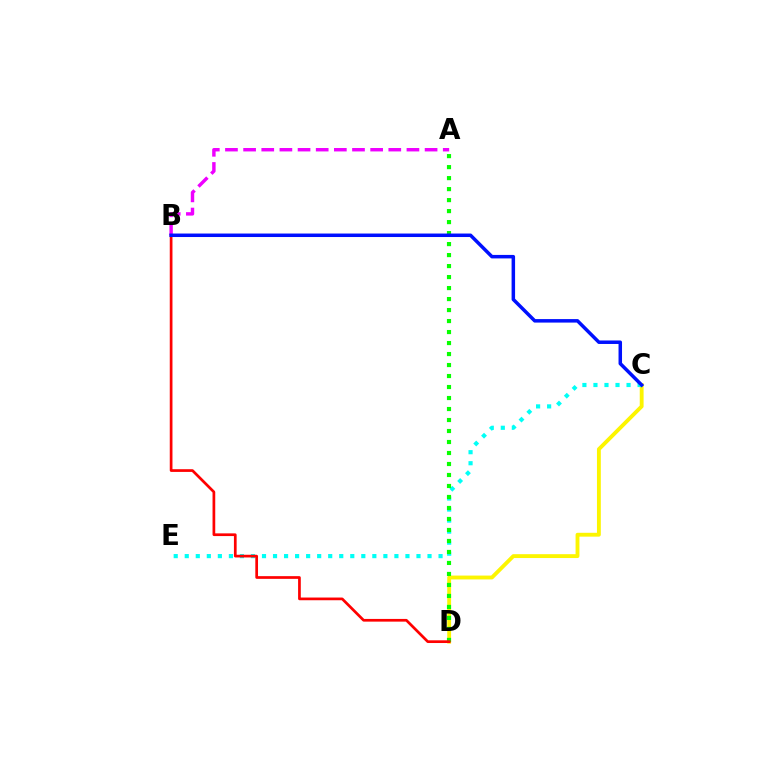{('C', 'D'): [{'color': '#fcf500', 'line_style': 'solid', 'thickness': 2.77}], ('C', 'E'): [{'color': '#00fff6', 'line_style': 'dotted', 'thickness': 3.0}], ('A', 'D'): [{'color': '#08ff00', 'line_style': 'dotted', 'thickness': 2.99}], ('B', 'D'): [{'color': '#ff0000', 'line_style': 'solid', 'thickness': 1.95}], ('A', 'B'): [{'color': '#ee00ff', 'line_style': 'dashed', 'thickness': 2.47}], ('B', 'C'): [{'color': '#0010ff', 'line_style': 'solid', 'thickness': 2.52}]}